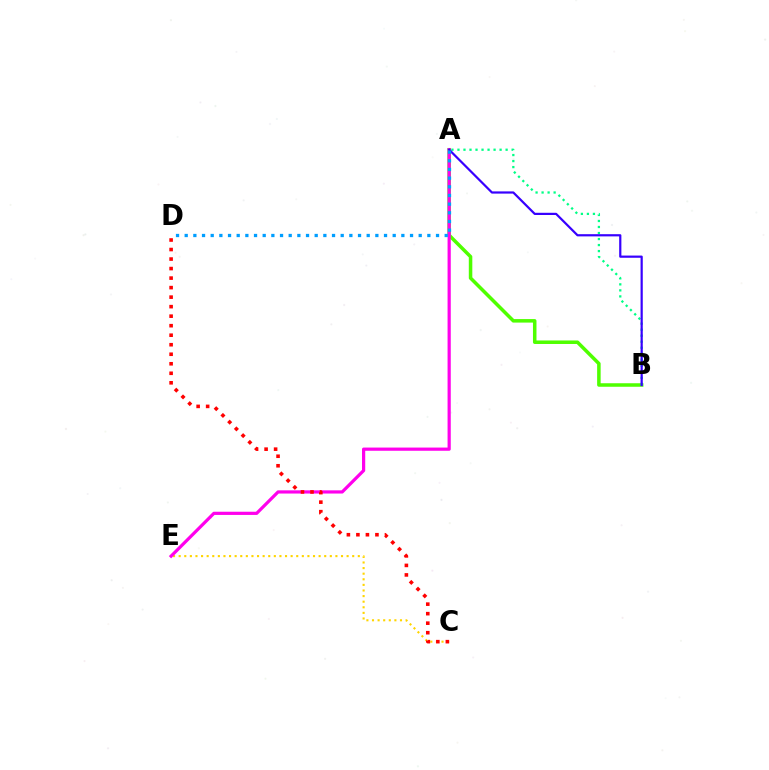{('C', 'E'): [{'color': '#ffd500', 'line_style': 'dotted', 'thickness': 1.52}], ('A', 'B'): [{'color': '#4fff00', 'line_style': 'solid', 'thickness': 2.53}, {'color': '#00ff86', 'line_style': 'dotted', 'thickness': 1.64}, {'color': '#3700ff', 'line_style': 'solid', 'thickness': 1.59}], ('A', 'E'): [{'color': '#ff00ed', 'line_style': 'solid', 'thickness': 2.31}], ('C', 'D'): [{'color': '#ff0000', 'line_style': 'dotted', 'thickness': 2.59}], ('A', 'D'): [{'color': '#009eff', 'line_style': 'dotted', 'thickness': 2.35}]}